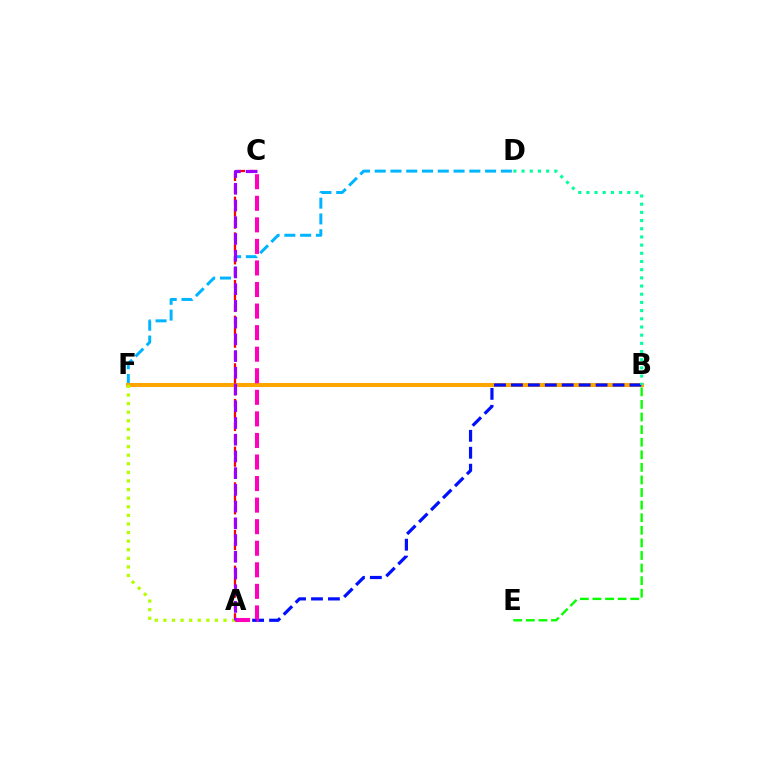{('D', 'F'): [{'color': '#00b5ff', 'line_style': 'dashed', 'thickness': 2.14}], ('B', 'E'): [{'color': '#08ff00', 'line_style': 'dashed', 'thickness': 1.71}], ('B', 'F'): [{'color': '#ffa500', 'line_style': 'solid', 'thickness': 2.9}], ('A', 'C'): [{'color': '#ff0000', 'line_style': 'dashed', 'thickness': 1.62}, {'color': '#ff00bd', 'line_style': 'dashed', 'thickness': 2.93}, {'color': '#9b00ff', 'line_style': 'dashed', 'thickness': 2.27}], ('A', 'B'): [{'color': '#0010ff', 'line_style': 'dashed', 'thickness': 2.3}], ('B', 'D'): [{'color': '#00ff9d', 'line_style': 'dotted', 'thickness': 2.22}], ('A', 'F'): [{'color': '#b3ff00', 'line_style': 'dotted', 'thickness': 2.34}]}